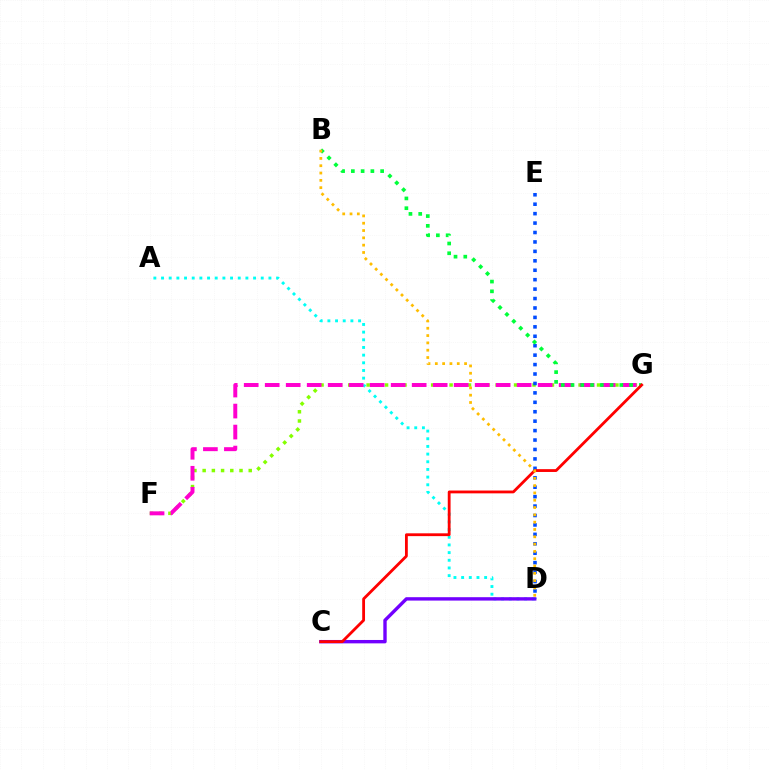{('F', 'G'): [{'color': '#84ff00', 'line_style': 'dotted', 'thickness': 2.5}, {'color': '#ff00cf', 'line_style': 'dashed', 'thickness': 2.85}], ('A', 'D'): [{'color': '#00fff6', 'line_style': 'dotted', 'thickness': 2.08}], ('C', 'D'): [{'color': '#7200ff', 'line_style': 'solid', 'thickness': 2.44}], ('D', 'E'): [{'color': '#004bff', 'line_style': 'dotted', 'thickness': 2.56}], ('B', 'G'): [{'color': '#00ff39', 'line_style': 'dotted', 'thickness': 2.65}], ('C', 'G'): [{'color': '#ff0000', 'line_style': 'solid', 'thickness': 2.03}], ('B', 'D'): [{'color': '#ffbd00', 'line_style': 'dotted', 'thickness': 1.99}]}